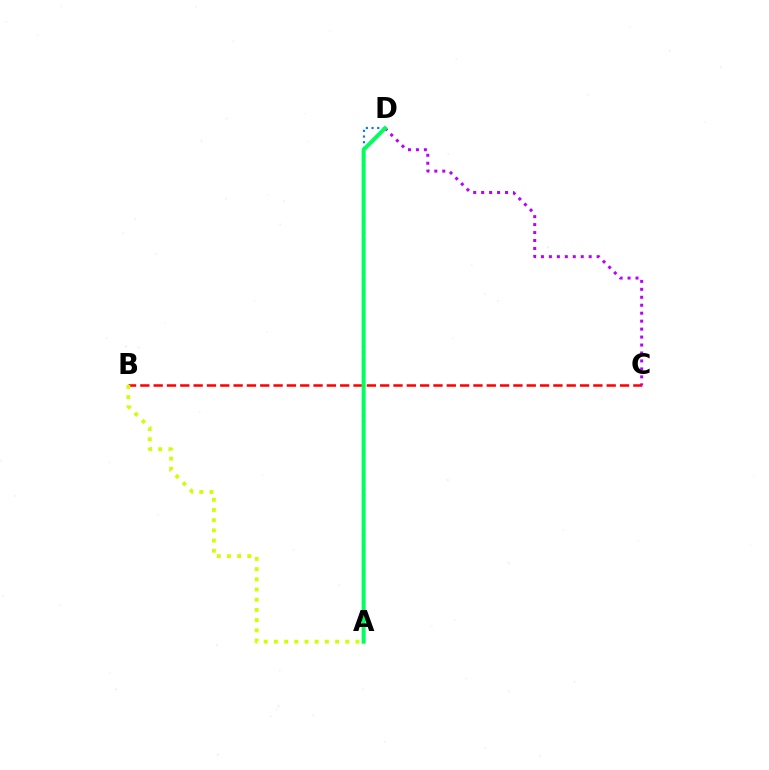{('B', 'C'): [{'color': '#ff0000', 'line_style': 'dashed', 'thickness': 1.81}], ('A', 'B'): [{'color': '#d1ff00', 'line_style': 'dotted', 'thickness': 2.77}], ('A', 'D'): [{'color': '#0074ff', 'line_style': 'dotted', 'thickness': 1.55}, {'color': '#00ff5c', 'line_style': 'solid', 'thickness': 2.88}], ('C', 'D'): [{'color': '#b900ff', 'line_style': 'dotted', 'thickness': 2.16}]}